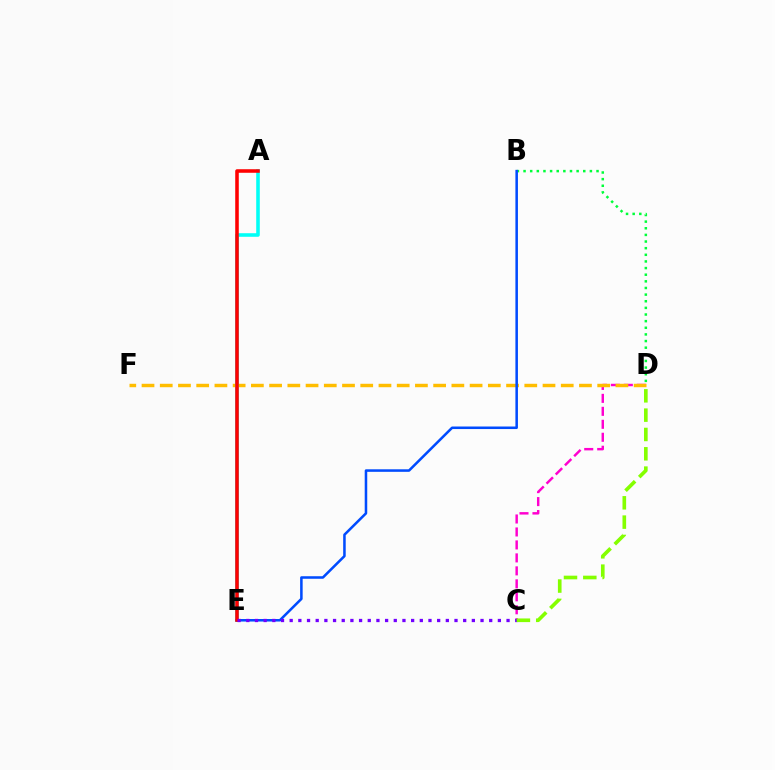{('C', 'D'): [{'color': '#ff00cf', 'line_style': 'dashed', 'thickness': 1.76}, {'color': '#84ff00', 'line_style': 'dashed', 'thickness': 2.62}], ('D', 'F'): [{'color': '#ffbd00', 'line_style': 'dashed', 'thickness': 2.48}], ('B', 'D'): [{'color': '#00ff39', 'line_style': 'dotted', 'thickness': 1.8}], ('A', 'E'): [{'color': '#00fff6', 'line_style': 'solid', 'thickness': 2.57}, {'color': '#ff0000', 'line_style': 'solid', 'thickness': 2.55}], ('B', 'E'): [{'color': '#004bff', 'line_style': 'solid', 'thickness': 1.83}], ('C', 'E'): [{'color': '#7200ff', 'line_style': 'dotted', 'thickness': 2.36}]}